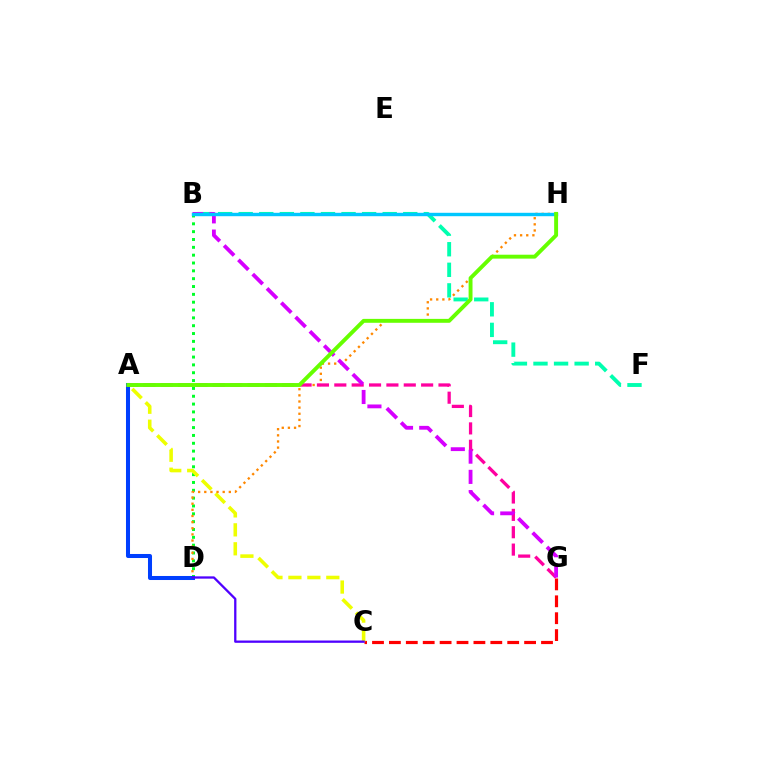{('B', 'D'): [{'color': '#00ff27', 'line_style': 'dotted', 'thickness': 2.13}], ('C', 'G'): [{'color': '#ff0000', 'line_style': 'dashed', 'thickness': 2.3}], ('A', 'C'): [{'color': '#eeff00', 'line_style': 'dashed', 'thickness': 2.57}], ('B', 'F'): [{'color': '#00ffaf', 'line_style': 'dashed', 'thickness': 2.79}], ('D', 'H'): [{'color': '#ff8800', 'line_style': 'dotted', 'thickness': 1.67}], ('A', 'G'): [{'color': '#ff00a0', 'line_style': 'dashed', 'thickness': 2.36}], ('B', 'G'): [{'color': '#d600ff', 'line_style': 'dashed', 'thickness': 2.75}], ('A', 'D'): [{'color': '#003fff', 'line_style': 'solid', 'thickness': 2.91}], ('B', 'H'): [{'color': '#00c7ff', 'line_style': 'solid', 'thickness': 2.45}], ('A', 'H'): [{'color': '#66ff00', 'line_style': 'solid', 'thickness': 2.82}], ('C', 'D'): [{'color': '#4f00ff', 'line_style': 'solid', 'thickness': 1.65}]}